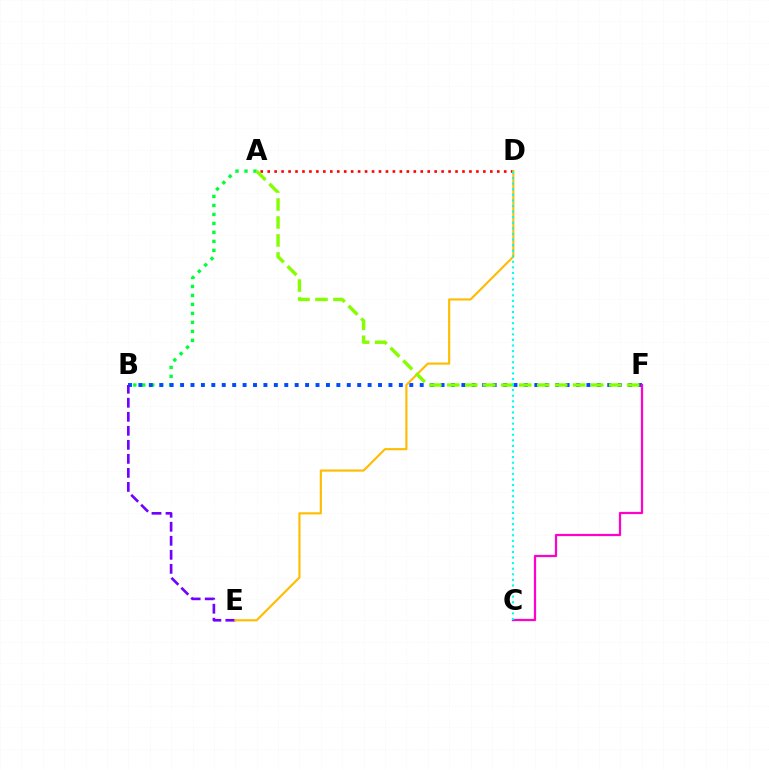{('A', 'B'): [{'color': '#00ff39', 'line_style': 'dotted', 'thickness': 2.44}], ('B', 'F'): [{'color': '#004bff', 'line_style': 'dotted', 'thickness': 2.83}], ('A', 'D'): [{'color': '#ff0000', 'line_style': 'dotted', 'thickness': 1.89}], ('B', 'E'): [{'color': '#7200ff', 'line_style': 'dashed', 'thickness': 1.91}], ('C', 'F'): [{'color': '#ff00cf', 'line_style': 'solid', 'thickness': 1.61}], ('D', 'E'): [{'color': '#ffbd00', 'line_style': 'solid', 'thickness': 1.54}], ('A', 'F'): [{'color': '#84ff00', 'line_style': 'dashed', 'thickness': 2.44}], ('C', 'D'): [{'color': '#00fff6', 'line_style': 'dotted', 'thickness': 1.52}]}